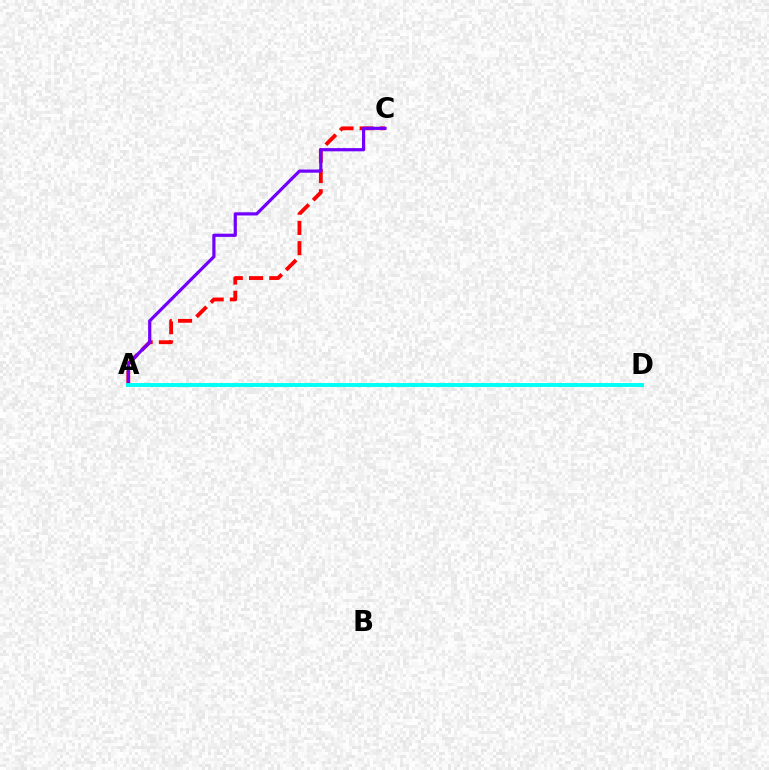{('A', 'D'): [{'color': '#84ff00', 'line_style': 'dashed', 'thickness': 1.55}, {'color': '#00fff6', 'line_style': 'solid', 'thickness': 2.81}], ('A', 'C'): [{'color': '#ff0000', 'line_style': 'dashed', 'thickness': 2.75}, {'color': '#7200ff', 'line_style': 'solid', 'thickness': 2.3}]}